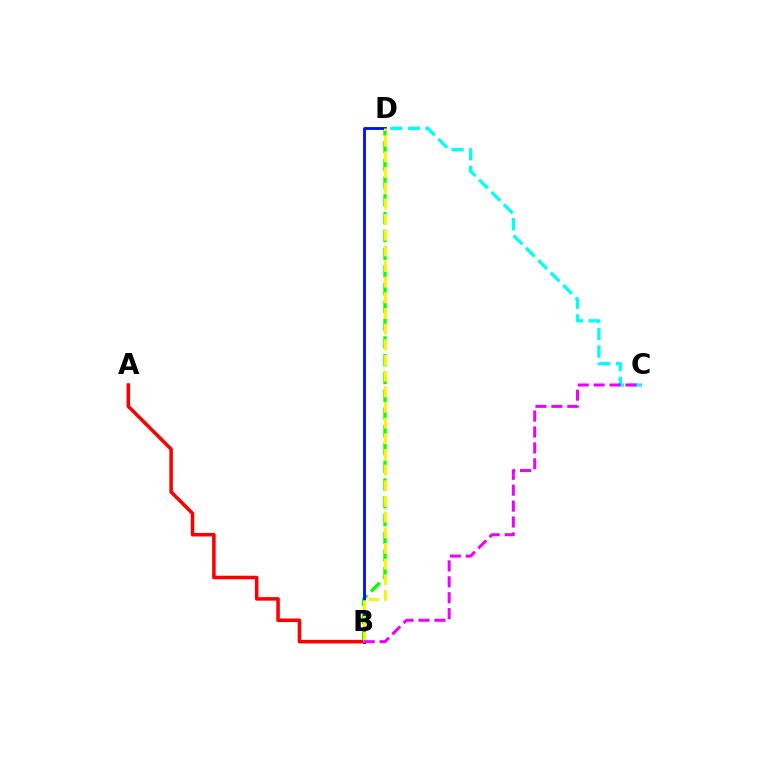{('B', 'D'): [{'color': '#08ff00', 'line_style': 'dashed', 'thickness': 2.41}, {'color': '#0010ff', 'line_style': 'solid', 'thickness': 2.05}, {'color': '#fcf500', 'line_style': 'dashed', 'thickness': 2.13}], ('A', 'B'): [{'color': '#ff0000', 'line_style': 'solid', 'thickness': 2.55}], ('C', 'D'): [{'color': '#00fff6', 'line_style': 'dashed', 'thickness': 2.38}], ('B', 'C'): [{'color': '#ee00ff', 'line_style': 'dashed', 'thickness': 2.16}]}